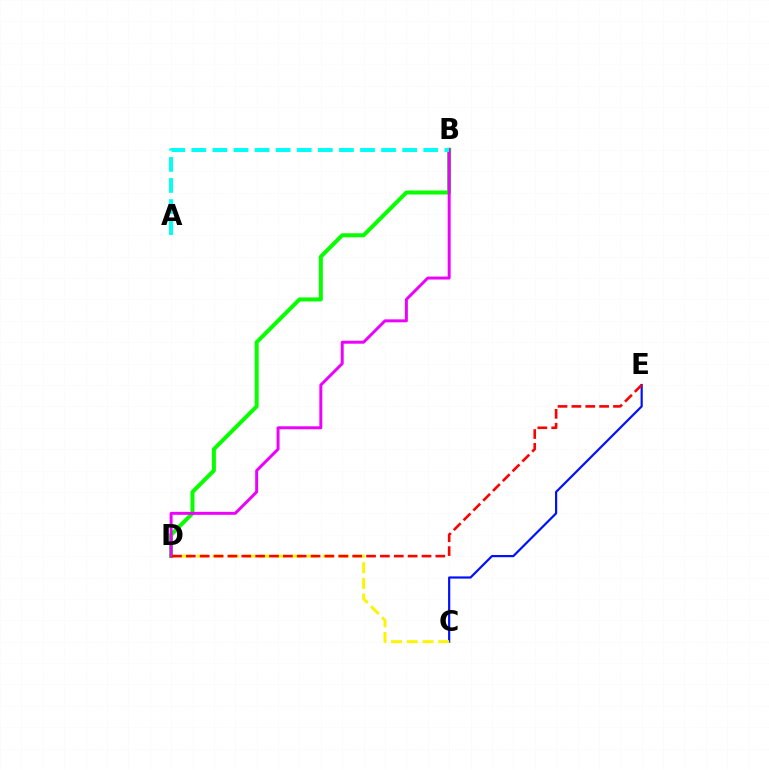{('C', 'E'): [{'color': '#0010ff', 'line_style': 'solid', 'thickness': 1.58}], ('C', 'D'): [{'color': '#fcf500', 'line_style': 'dashed', 'thickness': 2.14}], ('B', 'D'): [{'color': '#08ff00', 'line_style': 'solid', 'thickness': 2.9}, {'color': '#ee00ff', 'line_style': 'solid', 'thickness': 2.14}], ('D', 'E'): [{'color': '#ff0000', 'line_style': 'dashed', 'thickness': 1.88}], ('A', 'B'): [{'color': '#00fff6', 'line_style': 'dashed', 'thickness': 2.86}]}